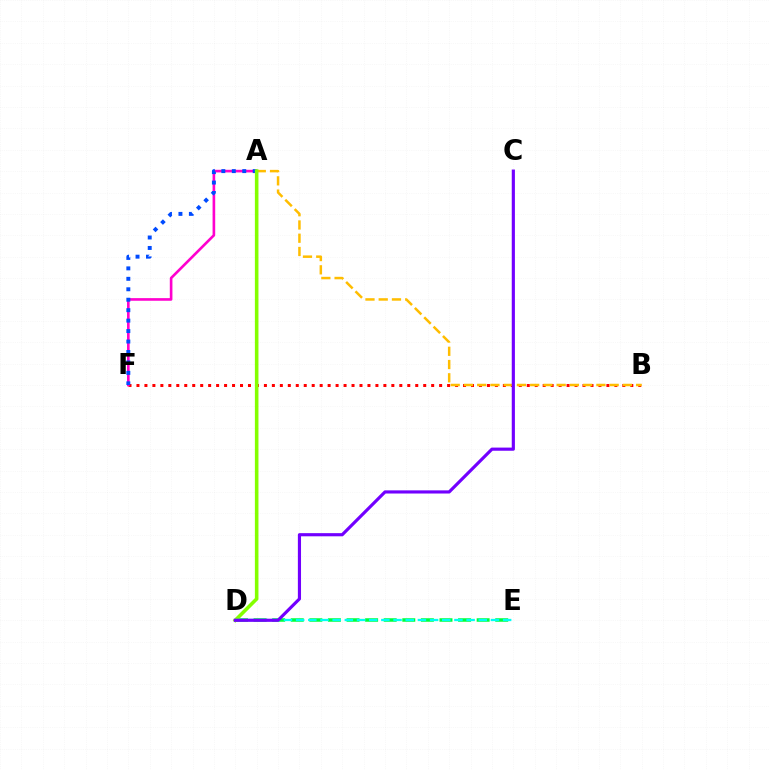{('D', 'E'): [{'color': '#00ff39', 'line_style': 'dashed', 'thickness': 2.53}, {'color': '#00fff6', 'line_style': 'dashed', 'thickness': 1.65}], ('B', 'F'): [{'color': '#ff0000', 'line_style': 'dotted', 'thickness': 2.16}], ('A', 'F'): [{'color': '#ff00cf', 'line_style': 'solid', 'thickness': 1.9}, {'color': '#004bff', 'line_style': 'dotted', 'thickness': 2.84}], ('A', 'B'): [{'color': '#ffbd00', 'line_style': 'dashed', 'thickness': 1.8}], ('A', 'D'): [{'color': '#84ff00', 'line_style': 'solid', 'thickness': 2.57}], ('C', 'D'): [{'color': '#7200ff', 'line_style': 'solid', 'thickness': 2.27}]}